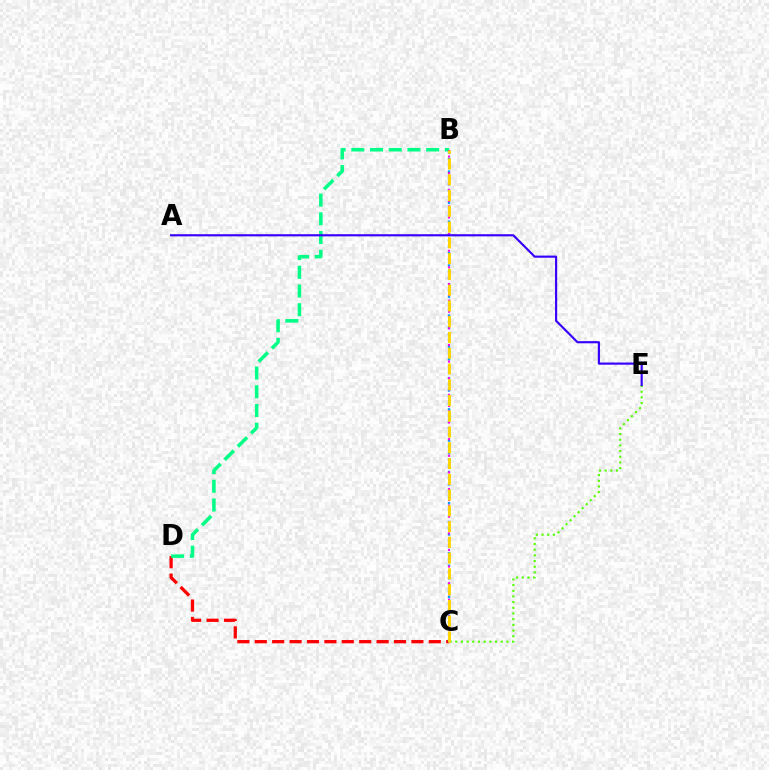{('C', 'D'): [{'color': '#ff0000', 'line_style': 'dashed', 'thickness': 2.36}], ('B', 'C'): [{'color': '#009eff', 'line_style': 'dotted', 'thickness': 1.7}, {'color': '#ff00ed', 'line_style': 'dotted', 'thickness': 1.51}, {'color': '#ffd500', 'line_style': 'dashed', 'thickness': 2.14}], ('C', 'E'): [{'color': '#4fff00', 'line_style': 'dotted', 'thickness': 1.54}], ('B', 'D'): [{'color': '#00ff86', 'line_style': 'dashed', 'thickness': 2.54}], ('A', 'E'): [{'color': '#3700ff', 'line_style': 'solid', 'thickness': 1.56}]}